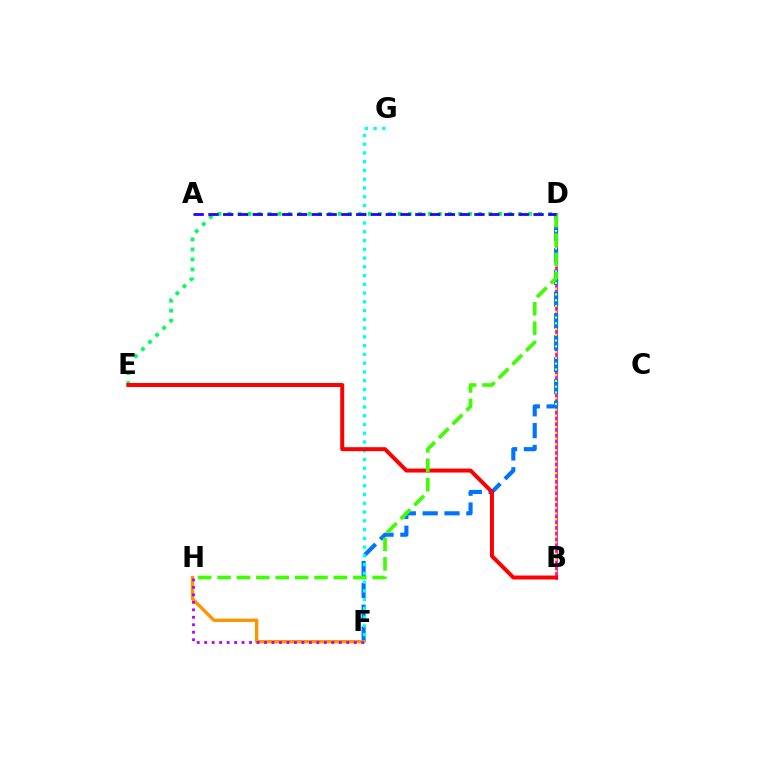{('D', 'E'): [{'color': '#00ff5c', 'line_style': 'dotted', 'thickness': 2.72}], ('B', 'D'): [{'color': '#ff00ac', 'line_style': 'solid', 'thickness': 1.94}, {'color': '#d1ff00', 'line_style': 'dotted', 'thickness': 1.57}], ('D', 'F'): [{'color': '#0074ff', 'line_style': 'dashed', 'thickness': 2.97}], ('F', 'H'): [{'color': '#ff9400', 'line_style': 'solid', 'thickness': 2.39}, {'color': '#b900ff', 'line_style': 'dotted', 'thickness': 2.03}], ('F', 'G'): [{'color': '#00fff6', 'line_style': 'dotted', 'thickness': 2.38}], ('B', 'E'): [{'color': '#ff0000', 'line_style': 'solid', 'thickness': 2.86}], ('D', 'H'): [{'color': '#3dff00', 'line_style': 'dashed', 'thickness': 2.63}], ('A', 'D'): [{'color': '#2500ff', 'line_style': 'dashed', 'thickness': 2.01}]}